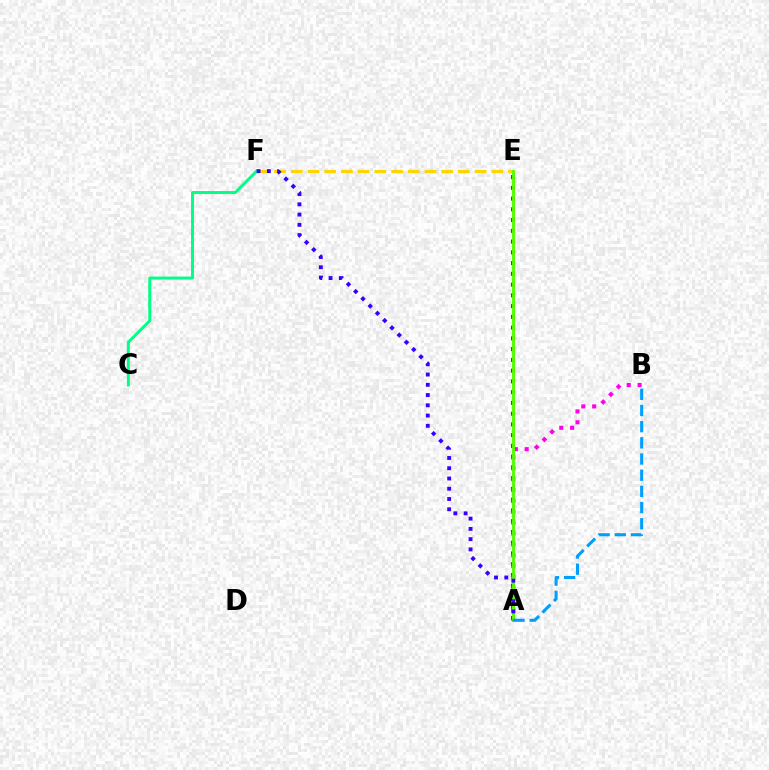{('A', 'E'): [{'color': '#ff0000', 'line_style': 'dotted', 'thickness': 2.92}, {'color': '#4fff00', 'line_style': 'solid', 'thickness': 2.07}], ('A', 'B'): [{'color': '#ff00ed', 'line_style': 'dotted', 'thickness': 2.95}, {'color': '#009eff', 'line_style': 'dashed', 'thickness': 2.2}], ('C', 'F'): [{'color': '#00ff86', 'line_style': 'solid', 'thickness': 2.12}], ('E', 'F'): [{'color': '#ffd500', 'line_style': 'dashed', 'thickness': 2.27}], ('A', 'F'): [{'color': '#3700ff', 'line_style': 'dotted', 'thickness': 2.79}]}